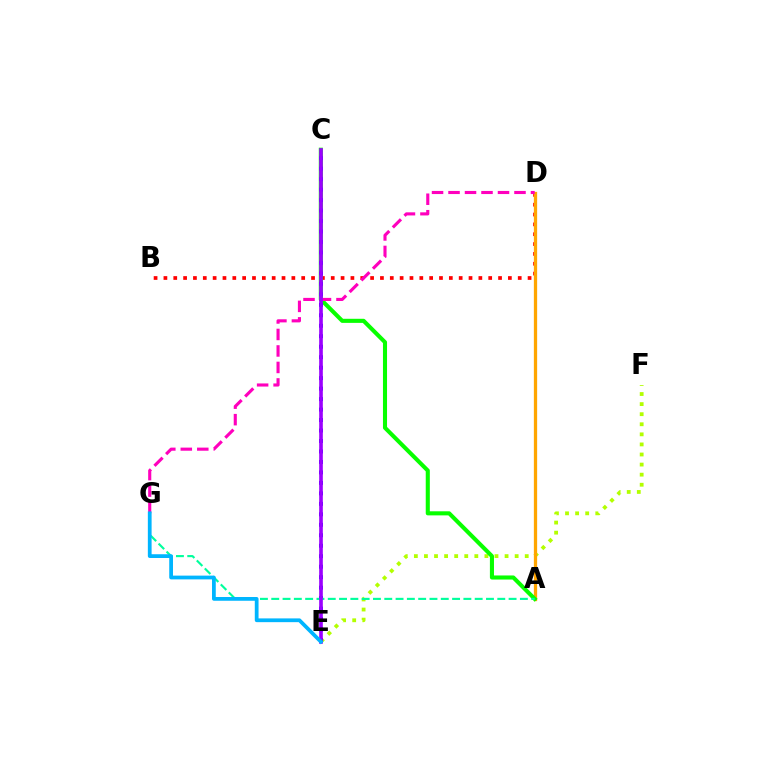{('E', 'F'): [{'color': '#b3ff00', 'line_style': 'dotted', 'thickness': 2.74}], ('B', 'D'): [{'color': '#ff0000', 'line_style': 'dotted', 'thickness': 2.67}], ('A', 'D'): [{'color': '#ffa500', 'line_style': 'solid', 'thickness': 2.36}], ('A', 'C'): [{'color': '#08ff00', 'line_style': 'solid', 'thickness': 2.94}], ('D', 'G'): [{'color': '#ff00bd', 'line_style': 'dashed', 'thickness': 2.24}], ('C', 'E'): [{'color': '#0010ff', 'line_style': 'dotted', 'thickness': 2.85}, {'color': '#9b00ff', 'line_style': 'solid', 'thickness': 2.62}], ('A', 'G'): [{'color': '#00ff9d', 'line_style': 'dashed', 'thickness': 1.54}], ('E', 'G'): [{'color': '#00b5ff', 'line_style': 'solid', 'thickness': 2.71}]}